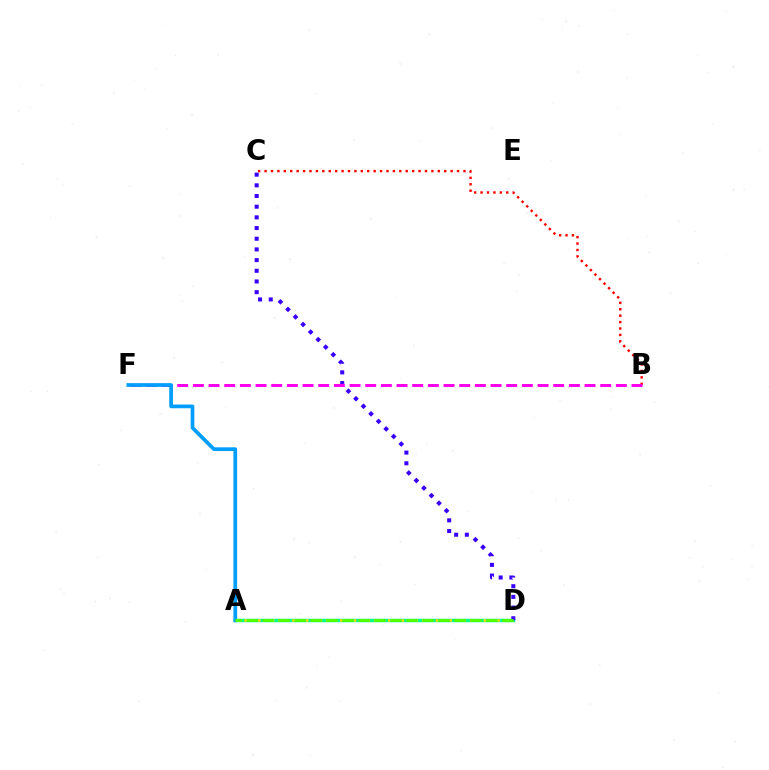{('A', 'D'): [{'color': '#00ff86', 'line_style': 'solid', 'thickness': 2.5}, {'color': '#ffd500', 'line_style': 'dotted', 'thickness': 1.86}, {'color': '#4fff00', 'line_style': 'dashed', 'thickness': 2.17}], ('B', 'C'): [{'color': '#ff0000', 'line_style': 'dotted', 'thickness': 1.74}], ('C', 'D'): [{'color': '#3700ff', 'line_style': 'dotted', 'thickness': 2.9}], ('B', 'F'): [{'color': '#ff00ed', 'line_style': 'dashed', 'thickness': 2.13}], ('A', 'F'): [{'color': '#009eff', 'line_style': 'solid', 'thickness': 2.67}]}